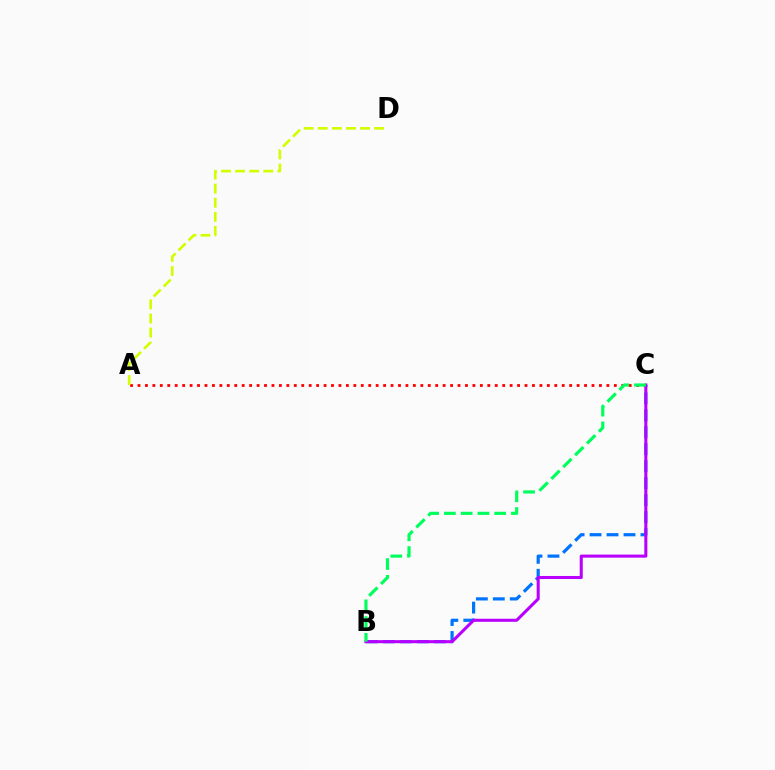{('B', 'C'): [{'color': '#0074ff', 'line_style': 'dashed', 'thickness': 2.31}, {'color': '#b900ff', 'line_style': 'solid', 'thickness': 2.2}, {'color': '#00ff5c', 'line_style': 'dashed', 'thickness': 2.28}], ('A', 'C'): [{'color': '#ff0000', 'line_style': 'dotted', 'thickness': 2.02}], ('A', 'D'): [{'color': '#d1ff00', 'line_style': 'dashed', 'thickness': 1.92}]}